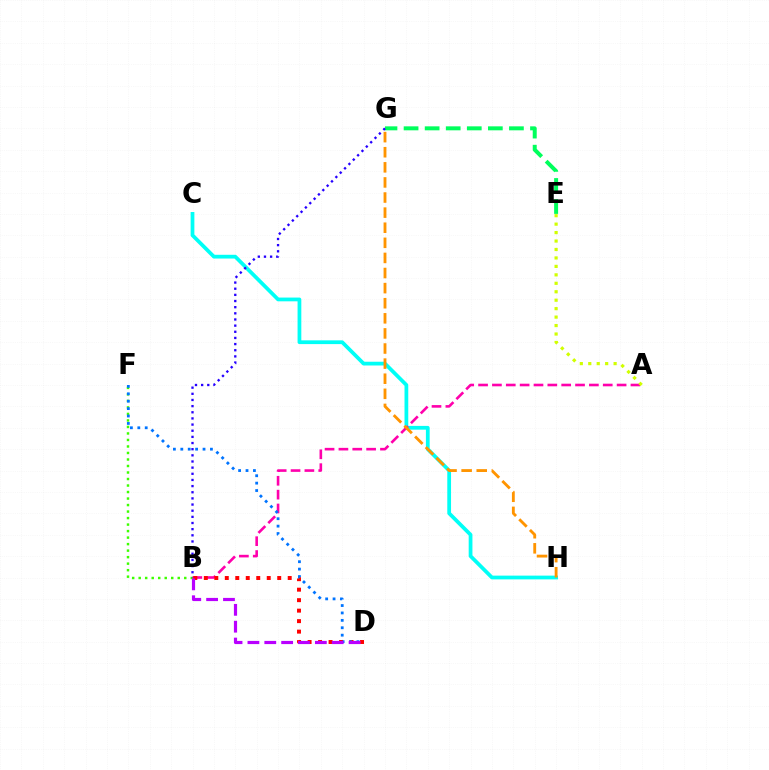{('B', 'F'): [{'color': '#3dff00', 'line_style': 'dotted', 'thickness': 1.77}], ('C', 'H'): [{'color': '#00fff6', 'line_style': 'solid', 'thickness': 2.7}], ('A', 'B'): [{'color': '#ff00ac', 'line_style': 'dashed', 'thickness': 1.88}], ('B', 'D'): [{'color': '#ff0000', 'line_style': 'dotted', 'thickness': 2.85}, {'color': '#b900ff', 'line_style': 'dashed', 'thickness': 2.29}], ('G', 'H'): [{'color': '#ff9400', 'line_style': 'dashed', 'thickness': 2.05}], ('D', 'F'): [{'color': '#0074ff', 'line_style': 'dotted', 'thickness': 2.01}], ('E', 'G'): [{'color': '#00ff5c', 'line_style': 'dashed', 'thickness': 2.86}], ('B', 'G'): [{'color': '#2500ff', 'line_style': 'dotted', 'thickness': 1.67}], ('A', 'E'): [{'color': '#d1ff00', 'line_style': 'dotted', 'thickness': 2.3}]}